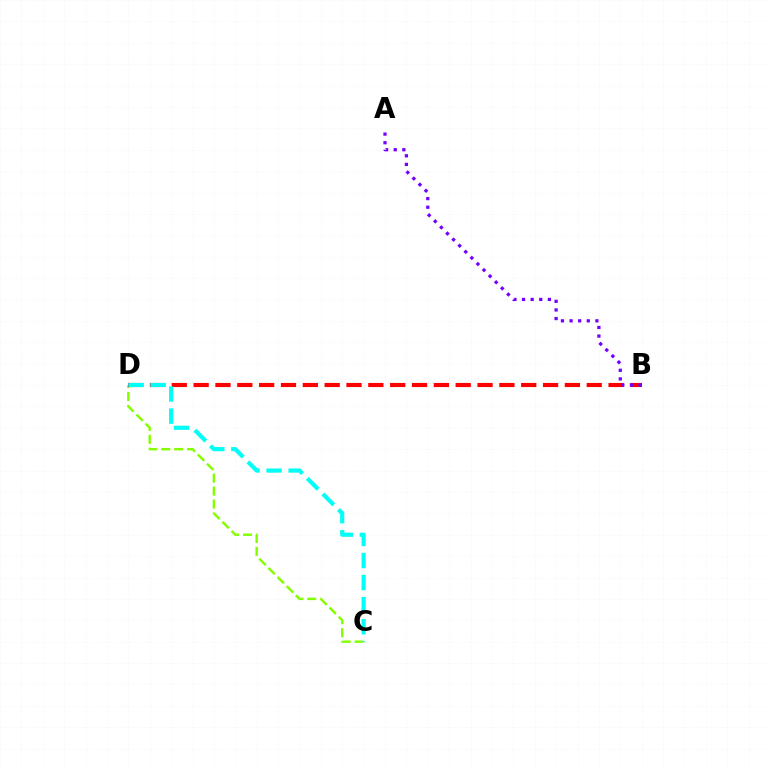{('C', 'D'): [{'color': '#84ff00', 'line_style': 'dashed', 'thickness': 1.76}, {'color': '#00fff6', 'line_style': 'dashed', 'thickness': 3.0}], ('B', 'D'): [{'color': '#ff0000', 'line_style': 'dashed', 'thickness': 2.97}], ('A', 'B'): [{'color': '#7200ff', 'line_style': 'dotted', 'thickness': 2.34}]}